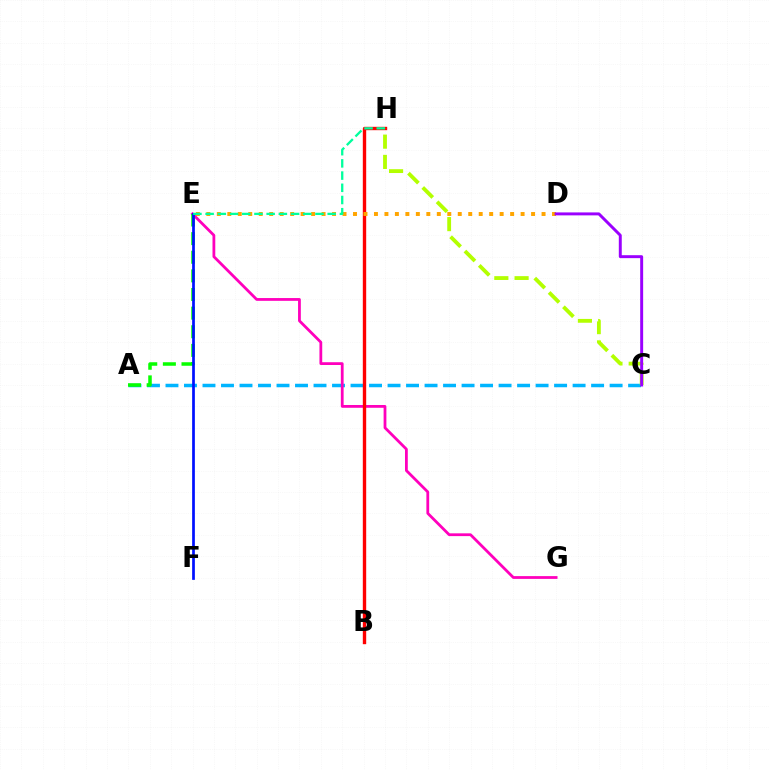{('A', 'C'): [{'color': '#00b5ff', 'line_style': 'dashed', 'thickness': 2.51}], ('E', 'G'): [{'color': '#ff00bd', 'line_style': 'solid', 'thickness': 2.0}], ('B', 'H'): [{'color': '#ff0000', 'line_style': 'solid', 'thickness': 2.43}], ('D', 'E'): [{'color': '#ffa500', 'line_style': 'dotted', 'thickness': 2.85}], ('A', 'E'): [{'color': '#08ff00', 'line_style': 'dashed', 'thickness': 2.53}], ('E', 'F'): [{'color': '#0010ff', 'line_style': 'solid', 'thickness': 1.96}], ('C', 'H'): [{'color': '#b3ff00', 'line_style': 'dashed', 'thickness': 2.75}], ('E', 'H'): [{'color': '#00ff9d', 'line_style': 'dashed', 'thickness': 1.66}], ('C', 'D'): [{'color': '#9b00ff', 'line_style': 'solid', 'thickness': 2.12}]}